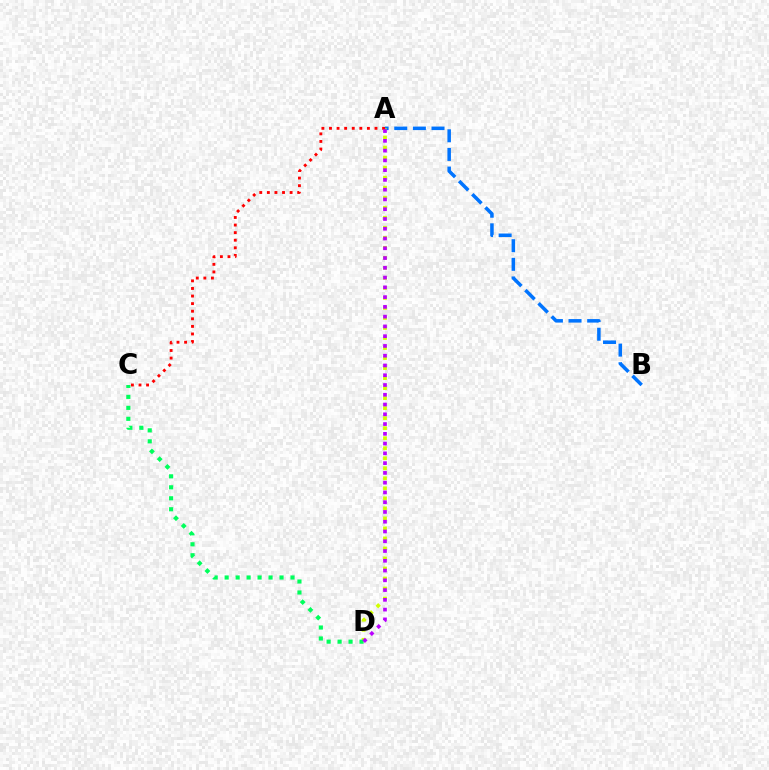{('A', 'B'): [{'color': '#0074ff', 'line_style': 'dashed', 'thickness': 2.53}], ('A', 'D'): [{'color': '#d1ff00', 'line_style': 'dotted', 'thickness': 2.72}, {'color': '#b900ff', 'line_style': 'dotted', 'thickness': 2.65}], ('A', 'C'): [{'color': '#ff0000', 'line_style': 'dotted', 'thickness': 2.06}], ('C', 'D'): [{'color': '#00ff5c', 'line_style': 'dotted', 'thickness': 2.98}]}